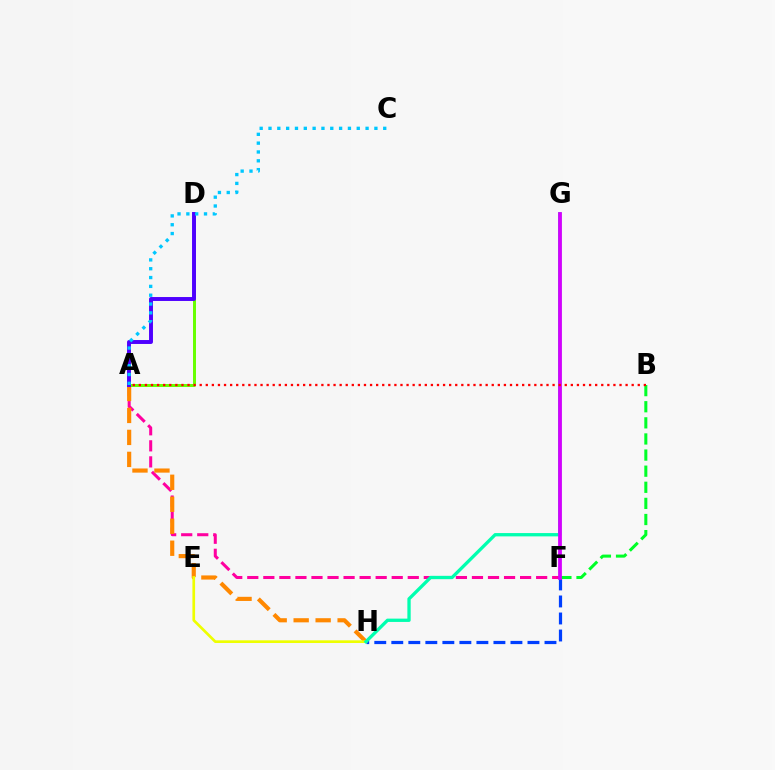{('A', 'F'): [{'color': '#ff00a0', 'line_style': 'dashed', 'thickness': 2.18}], ('A', 'H'): [{'color': '#ff8800', 'line_style': 'dashed', 'thickness': 2.99}], ('F', 'H'): [{'color': '#003fff', 'line_style': 'dashed', 'thickness': 2.31}], ('E', 'H'): [{'color': '#eeff00', 'line_style': 'solid', 'thickness': 1.93}], ('A', 'D'): [{'color': '#66ff00', 'line_style': 'solid', 'thickness': 2.14}, {'color': '#4f00ff', 'line_style': 'solid', 'thickness': 2.83}], ('G', 'H'): [{'color': '#00ffaf', 'line_style': 'solid', 'thickness': 2.38}], ('B', 'F'): [{'color': '#00ff27', 'line_style': 'dashed', 'thickness': 2.19}], ('F', 'G'): [{'color': '#d600ff', 'line_style': 'solid', 'thickness': 2.72}], ('A', 'B'): [{'color': '#ff0000', 'line_style': 'dotted', 'thickness': 1.65}], ('A', 'C'): [{'color': '#00c7ff', 'line_style': 'dotted', 'thickness': 2.4}]}